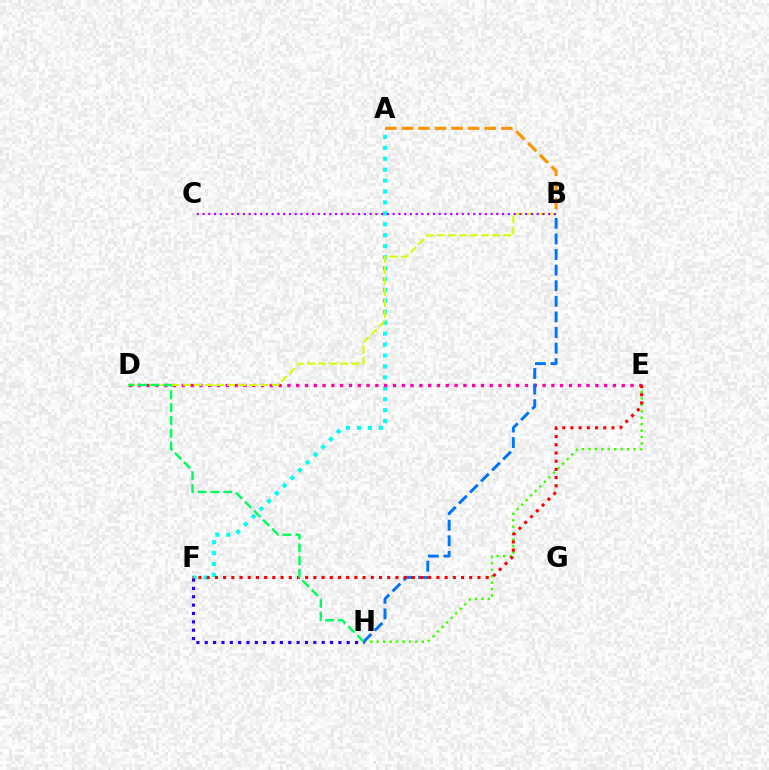{('A', 'F'): [{'color': '#00fff6', 'line_style': 'dotted', 'thickness': 2.97}], ('E', 'H'): [{'color': '#3dff00', 'line_style': 'dotted', 'thickness': 1.75}], ('D', 'E'): [{'color': '#ff00ac', 'line_style': 'dotted', 'thickness': 2.39}], ('B', 'D'): [{'color': '#d1ff00', 'line_style': 'dashed', 'thickness': 1.51}], ('B', 'H'): [{'color': '#0074ff', 'line_style': 'dashed', 'thickness': 2.12}], ('F', 'H'): [{'color': '#2500ff', 'line_style': 'dotted', 'thickness': 2.27}], ('E', 'F'): [{'color': '#ff0000', 'line_style': 'dotted', 'thickness': 2.23}], ('A', 'B'): [{'color': '#ff9400', 'line_style': 'dashed', 'thickness': 2.25}], ('B', 'C'): [{'color': '#b900ff', 'line_style': 'dotted', 'thickness': 1.56}], ('D', 'H'): [{'color': '#00ff5c', 'line_style': 'dashed', 'thickness': 1.74}]}